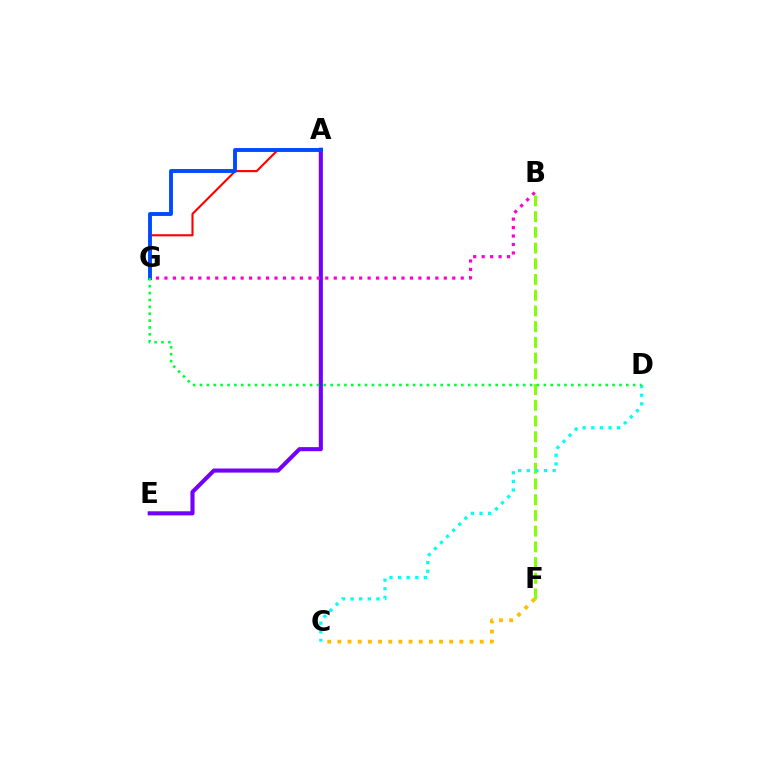{('A', 'G'): [{'color': '#ff0000', 'line_style': 'solid', 'thickness': 1.52}, {'color': '#004bff', 'line_style': 'solid', 'thickness': 2.8}], ('B', 'F'): [{'color': '#84ff00', 'line_style': 'dashed', 'thickness': 2.14}], ('A', 'E'): [{'color': '#7200ff', 'line_style': 'solid', 'thickness': 2.95}], ('B', 'G'): [{'color': '#ff00cf', 'line_style': 'dotted', 'thickness': 2.3}], ('C', 'F'): [{'color': '#ffbd00', 'line_style': 'dotted', 'thickness': 2.76}], ('C', 'D'): [{'color': '#00fff6', 'line_style': 'dotted', 'thickness': 2.34}], ('D', 'G'): [{'color': '#00ff39', 'line_style': 'dotted', 'thickness': 1.87}]}